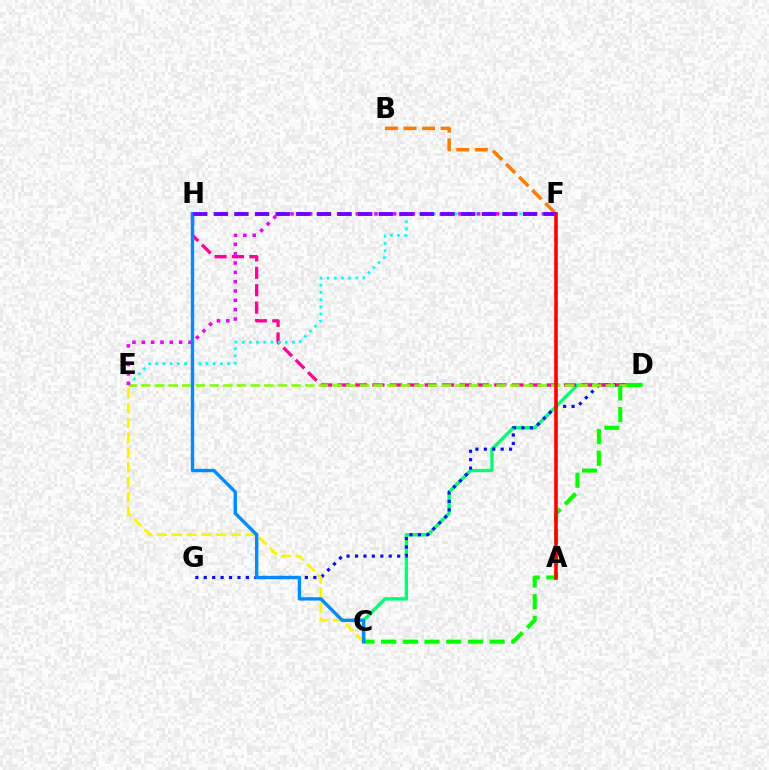{('C', 'D'): [{'color': '#00ff74', 'line_style': 'solid', 'thickness': 2.42}, {'color': '#08ff00', 'line_style': 'dashed', 'thickness': 2.95}], ('D', 'G'): [{'color': '#0010ff', 'line_style': 'dotted', 'thickness': 2.29}], ('D', 'H'): [{'color': '#ff0094', 'line_style': 'dashed', 'thickness': 2.37}], ('E', 'F'): [{'color': '#00fff6', 'line_style': 'dotted', 'thickness': 1.95}, {'color': '#ee00ff', 'line_style': 'dotted', 'thickness': 2.54}], ('D', 'E'): [{'color': '#84ff00', 'line_style': 'dashed', 'thickness': 1.86}], ('A', 'F'): [{'color': '#ff0000', 'line_style': 'solid', 'thickness': 2.6}], ('C', 'E'): [{'color': '#fcf500', 'line_style': 'dashed', 'thickness': 2.01}], ('B', 'F'): [{'color': '#ff7c00', 'line_style': 'dashed', 'thickness': 2.52}], ('C', 'H'): [{'color': '#008cff', 'line_style': 'solid', 'thickness': 2.44}], ('F', 'H'): [{'color': '#7200ff', 'line_style': 'dashed', 'thickness': 2.8}]}